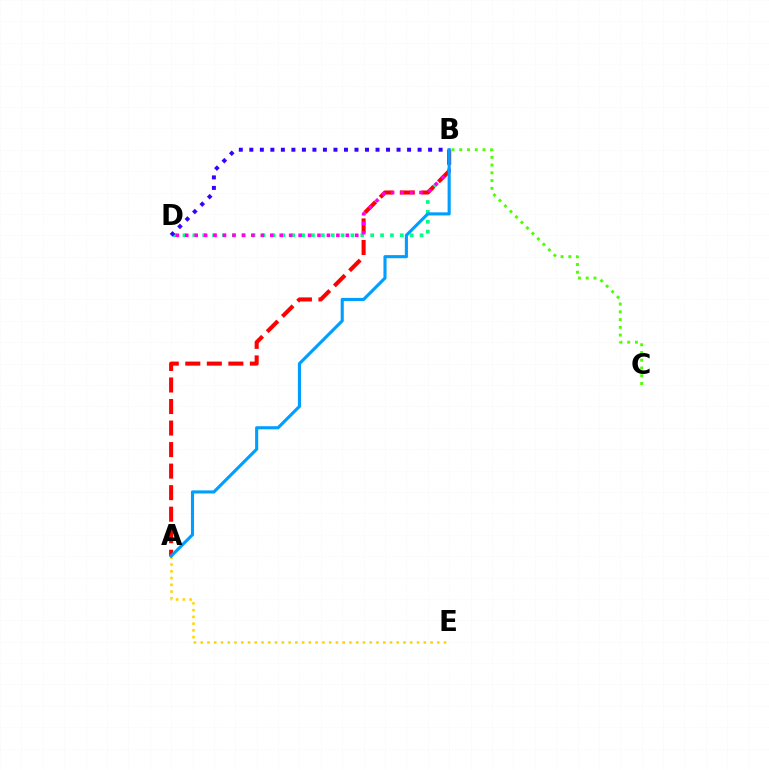{('B', 'D'): [{'color': '#00ff86', 'line_style': 'dotted', 'thickness': 2.68}, {'color': '#ff00ed', 'line_style': 'dotted', 'thickness': 2.57}, {'color': '#3700ff', 'line_style': 'dotted', 'thickness': 2.86}], ('A', 'E'): [{'color': '#ffd500', 'line_style': 'dotted', 'thickness': 1.84}], ('A', 'B'): [{'color': '#ff0000', 'line_style': 'dashed', 'thickness': 2.93}, {'color': '#009eff', 'line_style': 'solid', 'thickness': 2.24}], ('B', 'C'): [{'color': '#4fff00', 'line_style': 'dotted', 'thickness': 2.11}]}